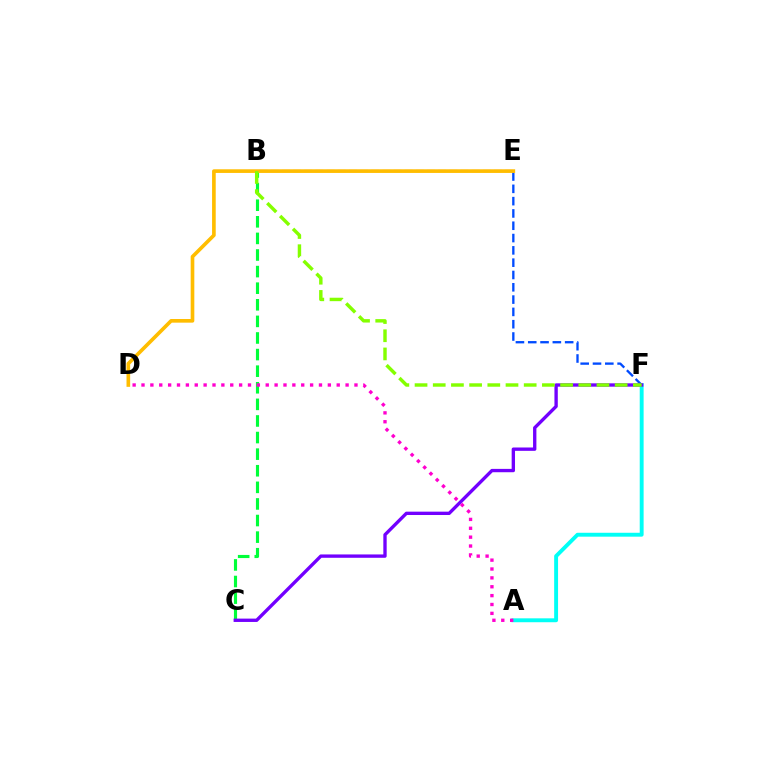{('A', 'F'): [{'color': '#00fff6', 'line_style': 'solid', 'thickness': 2.81}], ('B', 'C'): [{'color': '#00ff39', 'line_style': 'dashed', 'thickness': 2.25}], ('E', 'F'): [{'color': '#004bff', 'line_style': 'dashed', 'thickness': 1.67}], ('B', 'E'): [{'color': '#ff0000', 'line_style': 'dashed', 'thickness': 1.52}], ('C', 'F'): [{'color': '#7200ff', 'line_style': 'solid', 'thickness': 2.41}], ('A', 'D'): [{'color': '#ff00cf', 'line_style': 'dotted', 'thickness': 2.41}], ('D', 'E'): [{'color': '#ffbd00', 'line_style': 'solid', 'thickness': 2.63}], ('B', 'F'): [{'color': '#84ff00', 'line_style': 'dashed', 'thickness': 2.47}]}